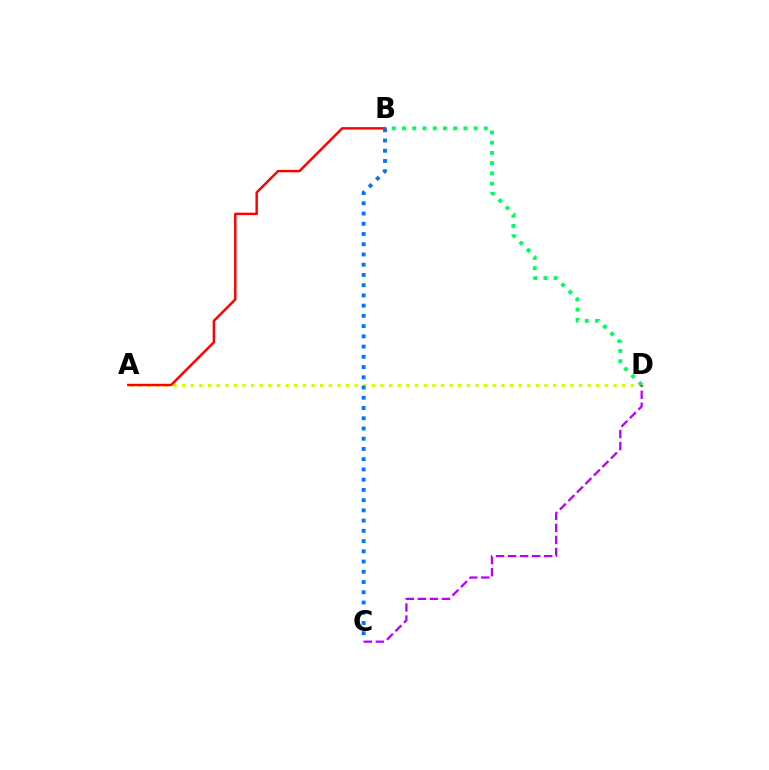{('A', 'D'): [{'color': '#d1ff00', 'line_style': 'dotted', 'thickness': 2.34}], ('B', 'D'): [{'color': '#00ff5c', 'line_style': 'dotted', 'thickness': 2.78}], ('C', 'D'): [{'color': '#b900ff', 'line_style': 'dashed', 'thickness': 1.64}], ('A', 'B'): [{'color': '#ff0000', 'line_style': 'solid', 'thickness': 1.76}], ('B', 'C'): [{'color': '#0074ff', 'line_style': 'dotted', 'thickness': 2.78}]}